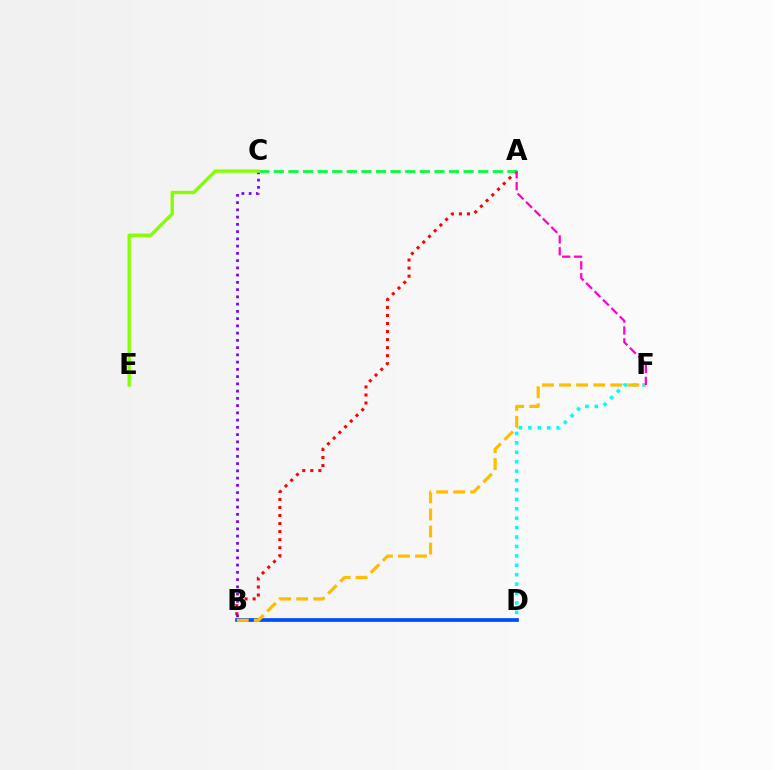{('D', 'F'): [{'color': '#00fff6', 'line_style': 'dotted', 'thickness': 2.56}], ('A', 'B'): [{'color': '#ff0000', 'line_style': 'dotted', 'thickness': 2.19}], ('A', 'C'): [{'color': '#00ff39', 'line_style': 'dashed', 'thickness': 1.98}], ('B', 'D'): [{'color': '#004bff', 'line_style': 'solid', 'thickness': 2.67}], ('B', 'C'): [{'color': '#7200ff', 'line_style': 'dotted', 'thickness': 1.97}], ('B', 'F'): [{'color': '#ffbd00', 'line_style': 'dashed', 'thickness': 2.32}], ('A', 'F'): [{'color': '#ff00cf', 'line_style': 'dashed', 'thickness': 1.61}], ('C', 'E'): [{'color': '#84ff00', 'line_style': 'solid', 'thickness': 2.42}]}